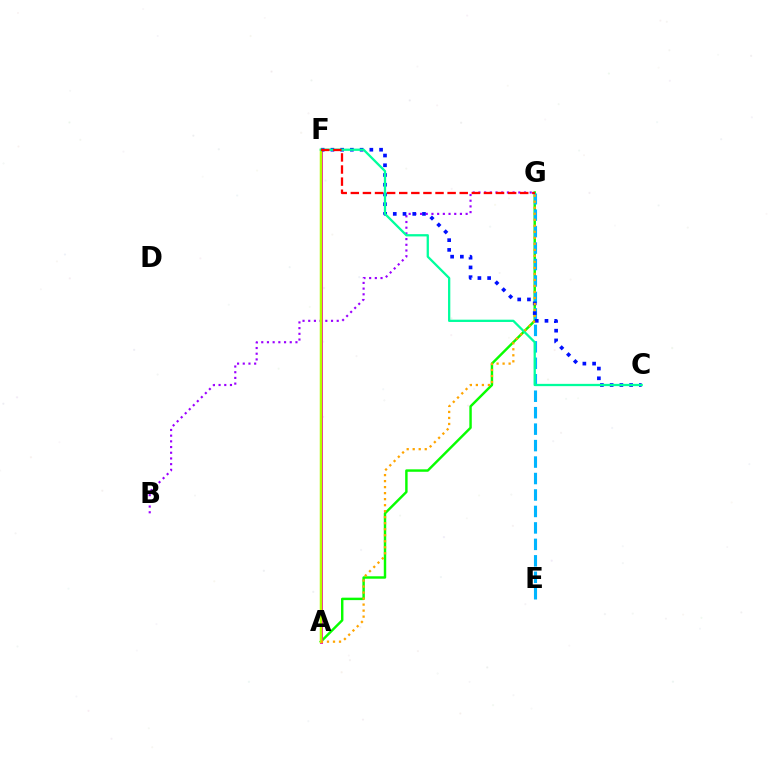{('B', 'G'): [{'color': '#9b00ff', 'line_style': 'dotted', 'thickness': 1.55}], ('A', 'G'): [{'color': '#08ff00', 'line_style': 'solid', 'thickness': 1.76}, {'color': '#ffa500', 'line_style': 'dotted', 'thickness': 1.63}], ('E', 'G'): [{'color': '#00b5ff', 'line_style': 'dashed', 'thickness': 2.24}], ('A', 'F'): [{'color': '#ff00bd', 'line_style': 'solid', 'thickness': 2.12}, {'color': '#b3ff00', 'line_style': 'solid', 'thickness': 1.8}], ('C', 'F'): [{'color': '#0010ff', 'line_style': 'dotted', 'thickness': 2.64}, {'color': '#00ff9d', 'line_style': 'solid', 'thickness': 1.64}], ('F', 'G'): [{'color': '#ff0000', 'line_style': 'dashed', 'thickness': 1.64}]}